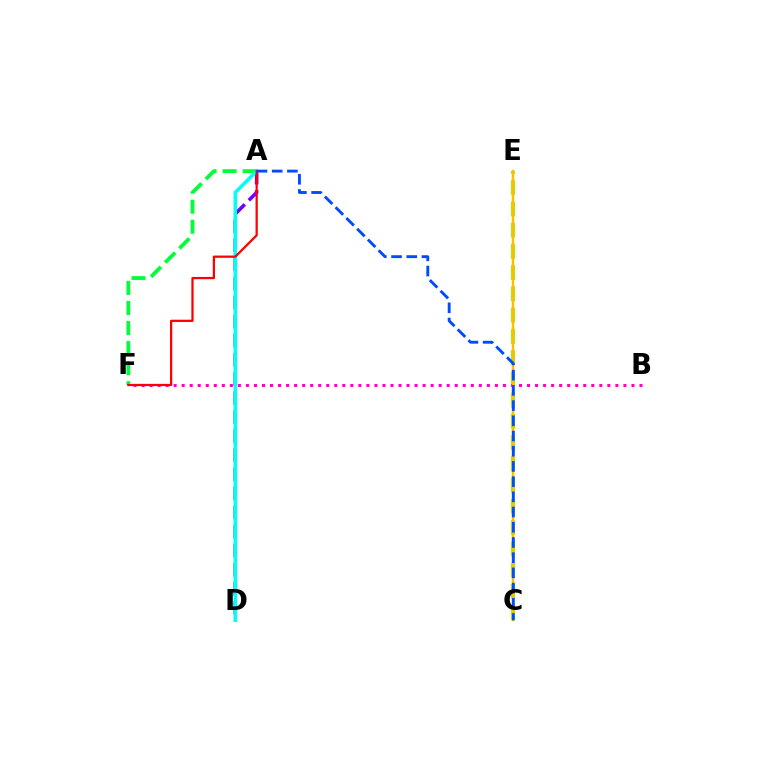{('C', 'E'): [{'color': '#84ff00', 'line_style': 'dashed', 'thickness': 2.89}, {'color': '#ffbd00', 'line_style': 'solid', 'thickness': 1.77}], ('A', 'D'): [{'color': '#7200ff', 'line_style': 'dashed', 'thickness': 2.59}, {'color': '#00fff6', 'line_style': 'solid', 'thickness': 2.55}], ('A', 'F'): [{'color': '#00ff39', 'line_style': 'dashed', 'thickness': 2.72}, {'color': '#ff0000', 'line_style': 'solid', 'thickness': 1.62}], ('B', 'F'): [{'color': '#ff00cf', 'line_style': 'dotted', 'thickness': 2.18}], ('A', 'C'): [{'color': '#004bff', 'line_style': 'dashed', 'thickness': 2.07}]}